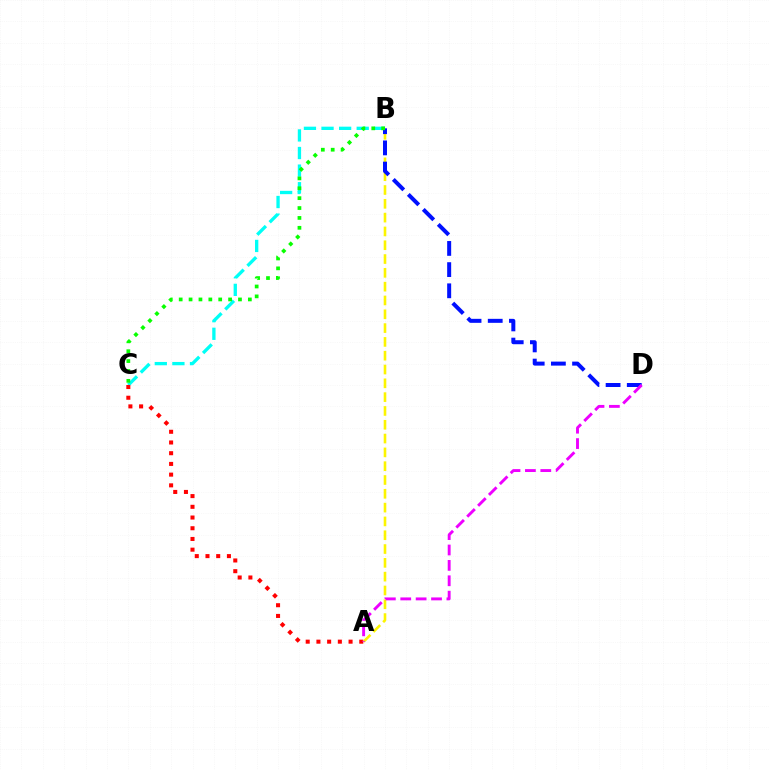{('B', 'C'): [{'color': '#00fff6', 'line_style': 'dashed', 'thickness': 2.39}, {'color': '#08ff00', 'line_style': 'dotted', 'thickness': 2.68}], ('A', 'C'): [{'color': '#ff0000', 'line_style': 'dotted', 'thickness': 2.91}], ('A', 'B'): [{'color': '#fcf500', 'line_style': 'dashed', 'thickness': 1.88}], ('B', 'D'): [{'color': '#0010ff', 'line_style': 'dashed', 'thickness': 2.88}], ('A', 'D'): [{'color': '#ee00ff', 'line_style': 'dashed', 'thickness': 2.09}]}